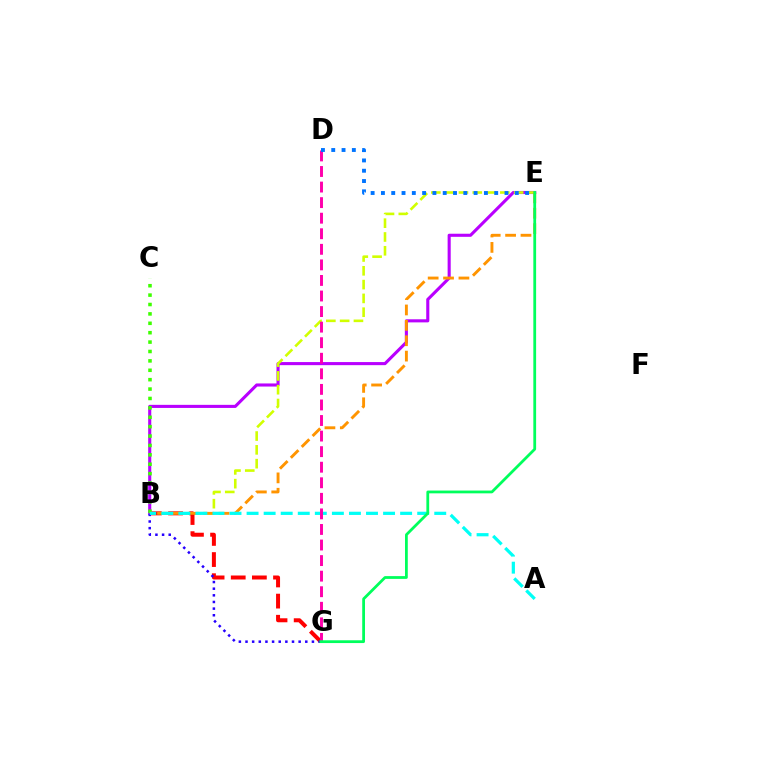{('B', 'E'): [{'color': '#b900ff', 'line_style': 'solid', 'thickness': 2.23}, {'color': '#d1ff00', 'line_style': 'dashed', 'thickness': 1.87}, {'color': '#ff9400', 'line_style': 'dashed', 'thickness': 2.09}], ('B', 'G'): [{'color': '#ff0000', 'line_style': 'dashed', 'thickness': 2.87}, {'color': '#2500ff', 'line_style': 'dotted', 'thickness': 1.8}], ('B', 'C'): [{'color': '#3dff00', 'line_style': 'dotted', 'thickness': 2.55}], ('A', 'B'): [{'color': '#00fff6', 'line_style': 'dashed', 'thickness': 2.32}], ('D', 'G'): [{'color': '#ff00ac', 'line_style': 'dashed', 'thickness': 2.11}], ('D', 'E'): [{'color': '#0074ff', 'line_style': 'dotted', 'thickness': 2.8}], ('E', 'G'): [{'color': '#00ff5c', 'line_style': 'solid', 'thickness': 2.0}]}